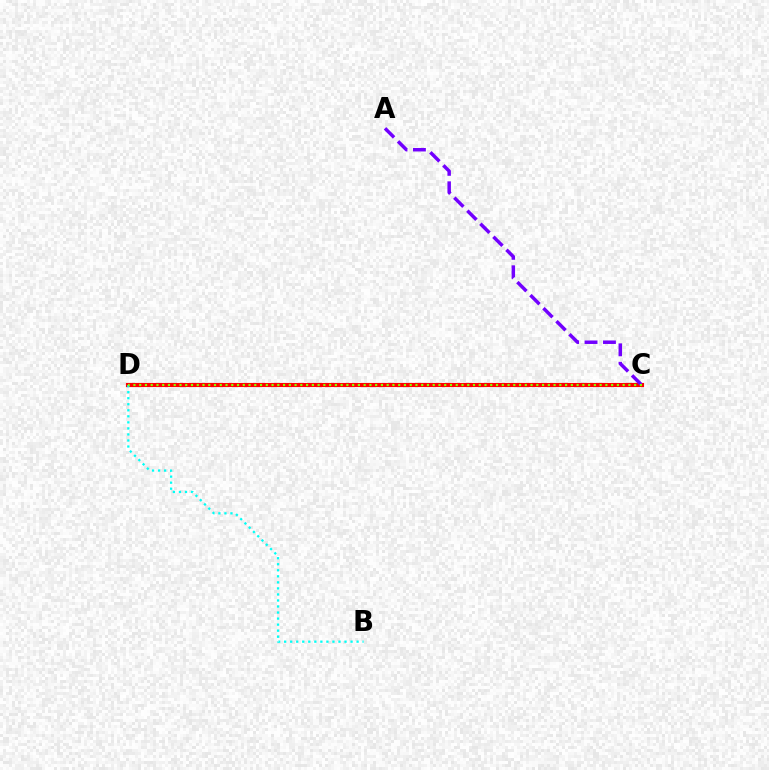{('C', 'D'): [{'color': '#ff0000', 'line_style': 'solid', 'thickness': 2.96}, {'color': '#84ff00', 'line_style': 'dotted', 'thickness': 1.56}], ('B', 'D'): [{'color': '#00fff6', 'line_style': 'dotted', 'thickness': 1.64}], ('A', 'C'): [{'color': '#7200ff', 'line_style': 'dashed', 'thickness': 2.5}]}